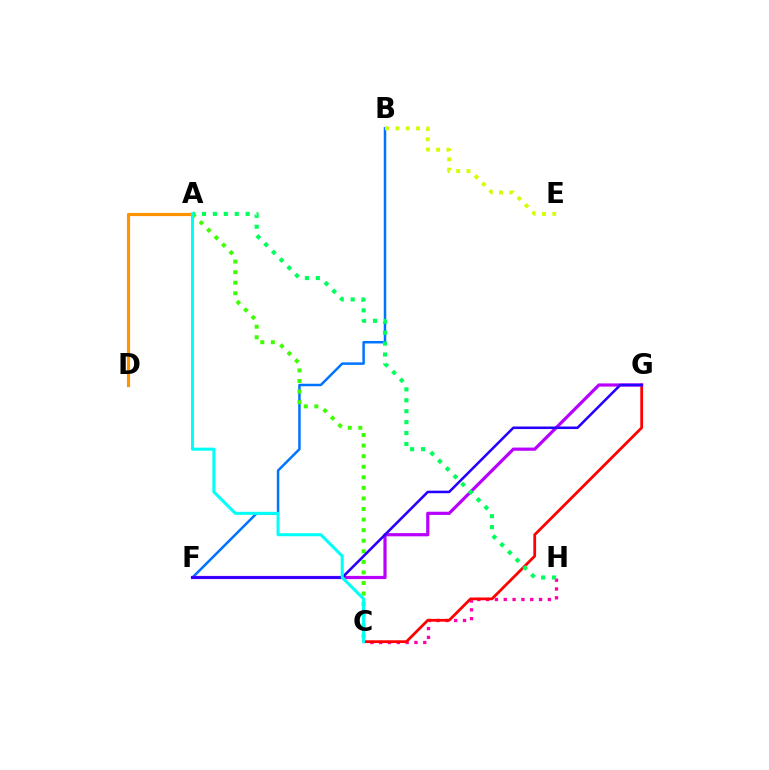{('C', 'H'): [{'color': '#ff00ac', 'line_style': 'dotted', 'thickness': 2.4}], ('B', 'F'): [{'color': '#0074ff', 'line_style': 'solid', 'thickness': 1.8}], ('C', 'G'): [{'color': '#ff0000', 'line_style': 'solid', 'thickness': 1.99}], ('F', 'G'): [{'color': '#b900ff', 'line_style': 'solid', 'thickness': 2.3}, {'color': '#2500ff', 'line_style': 'solid', 'thickness': 1.84}], ('B', 'E'): [{'color': '#d1ff00', 'line_style': 'dotted', 'thickness': 2.81}], ('A', 'C'): [{'color': '#3dff00', 'line_style': 'dotted', 'thickness': 2.87}, {'color': '#00fff6', 'line_style': 'solid', 'thickness': 2.19}], ('A', 'D'): [{'color': '#ff9400', 'line_style': 'solid', 'thickness': 2.28}], ('A', 'H'): [{'color': '#00ff5c', 'line_style': 'dotted', 'thickness': 2.97}]}